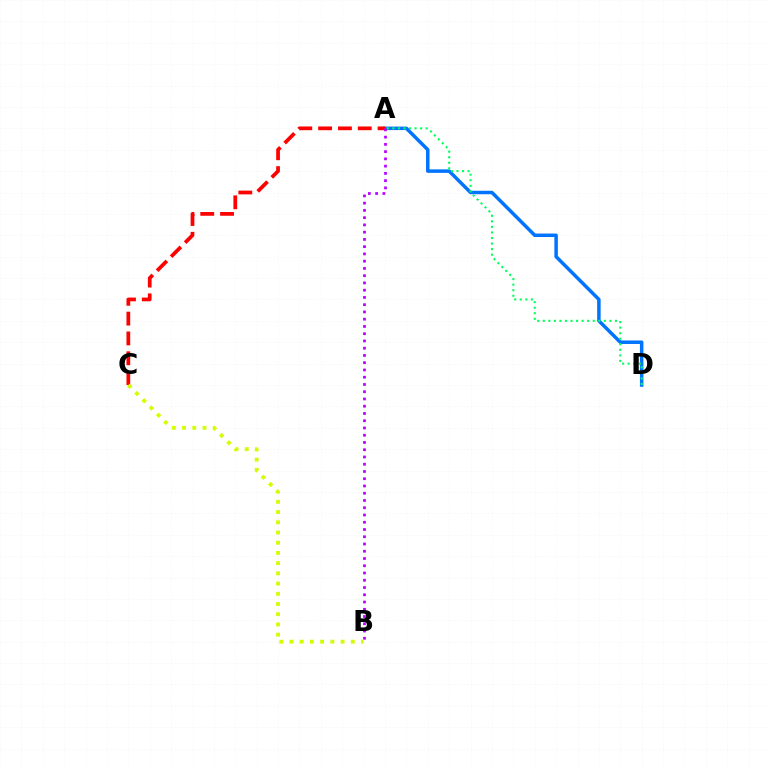{('A', 'D'): [{'color': '#0074ff', 'line_style': 'solid', 'thickness': 2.51}, {'color': '#00ff5c', 'line_style': 'dotted', 'thickness': 1.51}], ('A', 'C'): [{'color': '#ff0000', 'line_style': 'dashed', 'thickness': 2.69}], ('A', 'B'): [{'color': '#b900ff', 'line_style': 'dotted', 'thickness': 1.97}], ('B', 'C'): [{'color': '#d1ff00', 'line_style': 'dotted', 'thickness': 2.78}]}